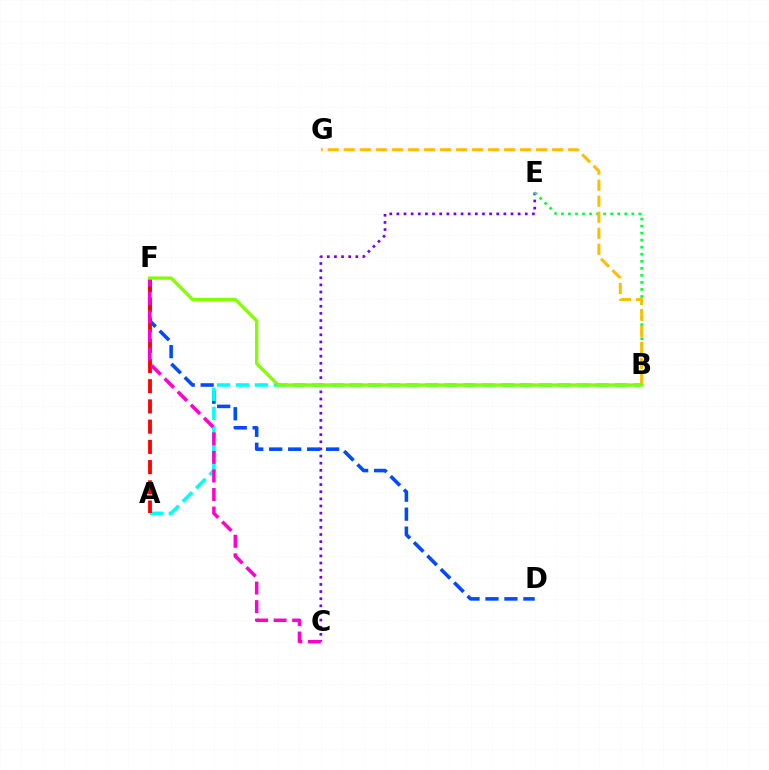{('C', 'E'): [{'color': '#7200ff', 'line_style': 'dotted', 'thickness': 1.94}], ('D', 'F'): [{'color': '#004bff', 'line_style': 'dashed', 'thickness': 2.58}], ('A', 'B'): [{'color': '#00fff6', 'line_style': 'dashed', 'thickness': 2.57}], ('B', 'E'): [{'color': '#00ff39', 'line_style': 'dotted', 'thickness': 1.91}], ('B', 'G'): [{'color': '#ffbd00', 'line_style': 'dashed', 'thickness': 2.18}], ('A', 'F'): [{'color': '#ff0000', 'line_style': 'dashed', 'thickness': 2.75}], ('C', 'F'): [{'color': '#ff00cf', 'line_style': 'dashed', 'thickness': 2.52}], ('B', 'F'): [{'color': '#84ff00', 'line_style': 'solid', 'thickness': 2.38}]}